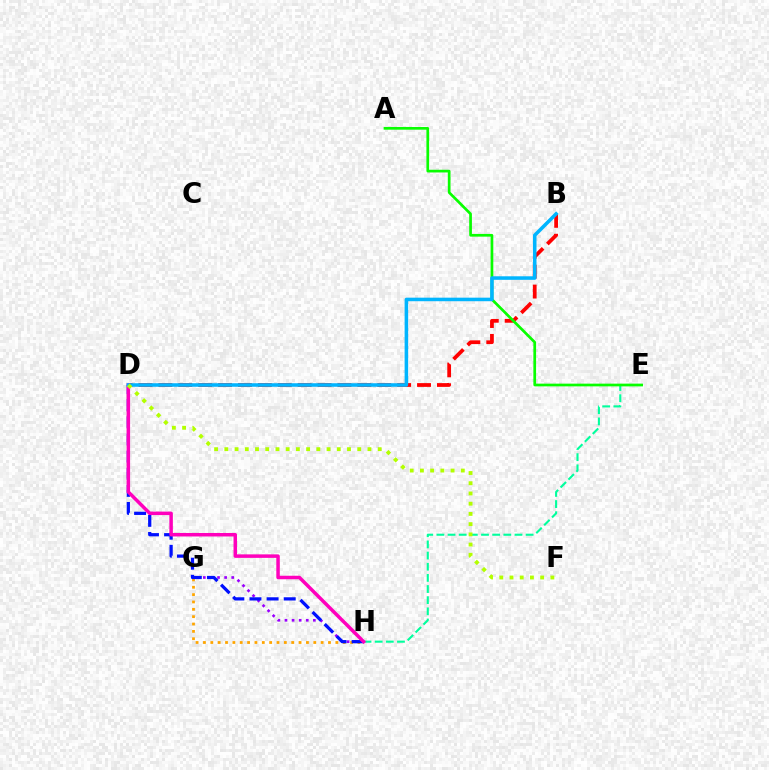{('E', 'H'): [{'color': '#00ff9d', 'line_style': 'dashed', 'thickness': 1.52}], ('G', 'H'): [{'color': '#9b00ff', 'line_style': 'dotted', 'thickness': 1.93}, {'color': '#ffa500', 'line_style': 'dotted', 'thickness': 2.0}], ('B', 'D'): [{'color': '#ff0000', 'line_style': 'dashed', 'thickness': 2.7}, {'color': '#00b5ff', 'line_style': 'solid', 'thickness': 2.55}], ('D', 'H'): [{'color': '#0010ff', 'line_style': 'dashed', 'thickness': 2.33}, {'color': '#ff00bd', 'line_style': 'solid', 'thickness': 2.52}], ('A', 'E'): [{'color': '#08ff00', 'line_style': 'solid', 'thickness': 1.95}], ('D', 'F'): [{'color': '#b3ff00', 'line_style': 'dotted', 'thickness': 2.78}]}